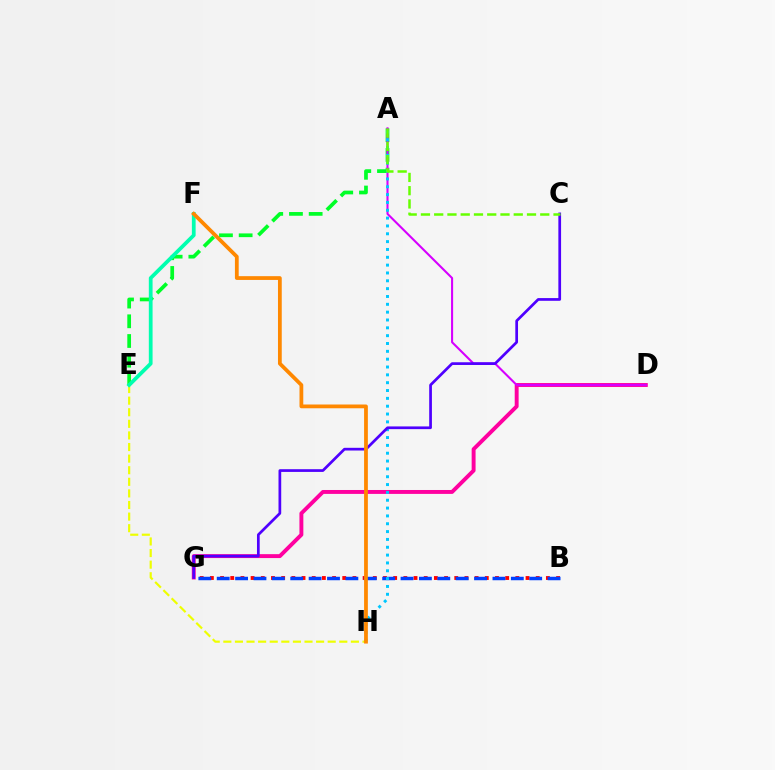{('E', 'H'): [{'color': '#eeff00', 'line_style': 'dashed', 'thickness': 1.58}], ('A', 'E'): [{'color': '#00ff27', 'line_style': 'dashed', 'thickness': 2.68}], ('D', 'G'): [{'color': '#ff00a0', 'line_style': 'solid', 'thickness': 2.82}], ('B', 'G'): [{'color': '#ff0000', 'line_style': 'dotted', 'thickness': 2.77}, {'color': '#003fff', 'line_style': 'dashed', 'thickness': 2.5}], ('A', 'D'): [{'color': '#d600ff', 'line_style': 'solid', 'thickness': 1.5}], ('A', 'H'): [{'color': '#00c7ff', 'line_style': 'dotted', 'thickness': 2.13}], ('C', 'G'): [{'color': '#4f00ff', 'line_style': 'solid', 'thickness': 1.95}], ('E', 'F'): [{'color': '#00ffaf', 'line_style': 'solid', 'thickness': 2.7}], ('A', 'C'): [{'color': '#66ff00', 'line_style': 'dashed', 'thickness': 1.8}], ('F', 'H'): [{'color': '#ff8800', 'line_style': 'solid', 'thickness': 2.72}]}